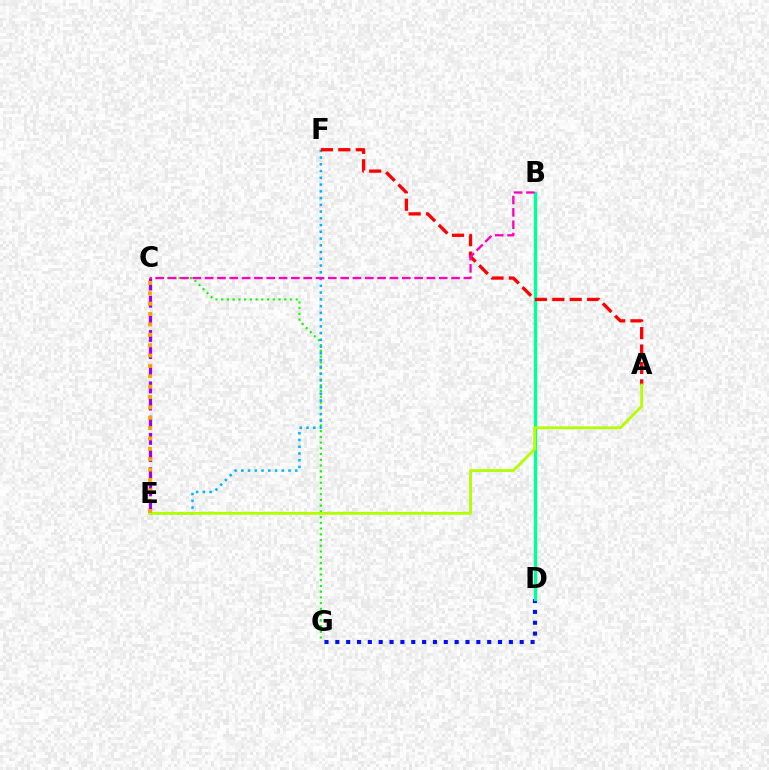{('D', 'G'): [{'color': '#0010ff', 'line_style': 'dotted', 'thickness': 2.95}], ('C', 'G'): [{'color': '#08ff00', 'line_style': 'dotted', 'thickness': 1.56}], ('C', 'E'): [{'color': '#9b00ff', 'line_style': 'dashed', 'thickness': 2.33}, {'color': '#ffa500', 'line_style': 'dotted', 'thickness': 2.82}], ('B', 'D'): [{'color': '#00ff9d', 'line_style': 'solid', 'thickness': 2.41}], ('E', 'F'): [{'color': '#00b5ff', 'line_style': 'dotted', 'thickness': 1.83}], ('A', 'F'): [{'color': '#ff0000', 'line_style': 'dashed', 'thickness': 2.37}], ('B', 'C'): [{'color': '#ff00bd', 'line_style': 'dashed', 'thickness': 1.67}], ('A', 'E'): [{'color': '#b3ff00', 'line_style': 'solid', 'thickness': 2.03}]}